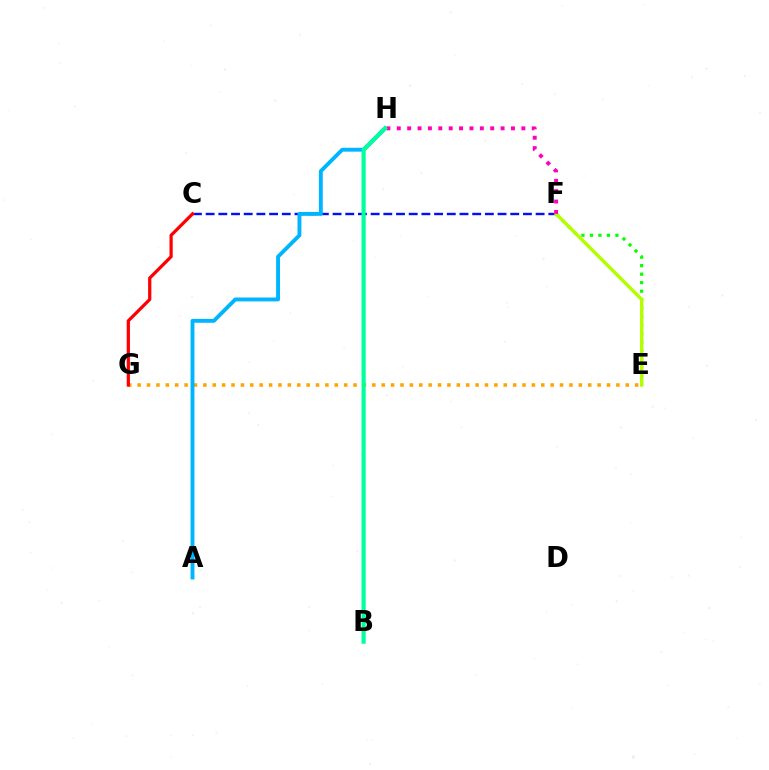{('E', 'G'): [{'color': '#ffa500', 'line_style': 'dotted', 'thickness': 2.55}], ('B', 'H'): [{'color': '#9b00ff', 'line_style': 'dotted', 'thickness': 1.76}, {'color': '#00ff9d', 'line_style': 'solid', 'thickness': 2.98}], ('E', 'F'): [{'color': '#08ff00', 'line_style': 'dotted', 'thickness': 2.31}, {'color': '#b3ff00', 'line_style': 'solid', 'thickness': 2.44}], ('C', 'F'): [{'color': '#0010ff', 'line_style': 'dashed', 'thickness': 1.72}], ('C', 'G'): [{'color': '#ff0000', 'line_style': 'solid', 'thickness': 2.33}], ('A', 'H'): [{'color': '#00b5ff', 'line_style': 'solid', 'thickness': 2.79}], ('F', 'H'): [{'color': '#ff00bd', 'line_style': 'dotted', 'thickness': 2.82}]}